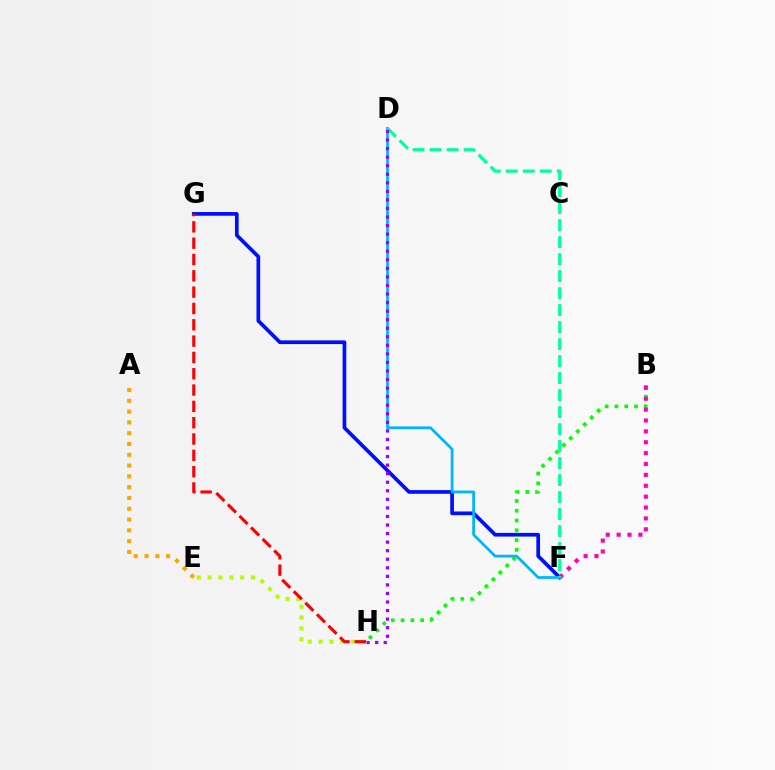{('E', 'H'): [{'color': '#b3ff00', 'line_style': 'dotted', 'thickness': 2.94}], ('F', 'G'): [{'color': '#0010ff', 'line_style': 'solid', 'thickness': 2.67}], ('B', 'H'): [{'color': '#08ff00', 'line_style': 'dotted', 'thickness': 2.66}], ('B', 'F'): [{'color': '#ff00bd', 'line_style': 'dotted', 'thickness': 2.96}], ('A', 'E'): [{'color': '#ffa500', 'line_style': 'dotted', 'thickness': 2.93}], ('D', 'F'): [{'color': '#00b5ff', 'line_style': 'solid', 'thickness': 1.98}, {'color': '#00ff9d', 'line_style': 'dashed', 'thickness': 2.31}], ('G', 'H'): [{'color': '#ff0000', 'line_style': 'dashed', 'thickness': 2.22}], ('D', 'H'): [{'color': '#9b00ff', 'line_style': 'dotted', 'thickness': 2.32}]}